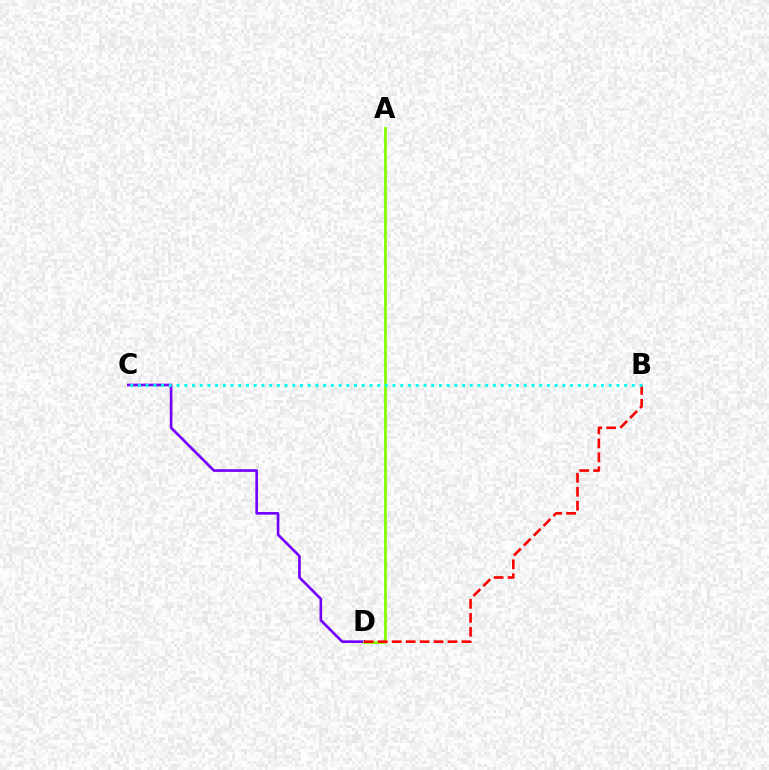{('C', 'D'): [{'color': '#7200ff', 'line_style': 'solid', 'thickness': 1.9}], ('A', 'D'): [{'color': '#84ff00', 'line_style': 'solid', 'thickness': 2.01}], ('B', 'D'): [{'color': '#ff0000', 'line_style': 'dashed', 'thickness': 1.9}], ('B', 'C'): [{'color': '#00fff6', 'line_style': 'dotted', 'thickness': 2.1}]}